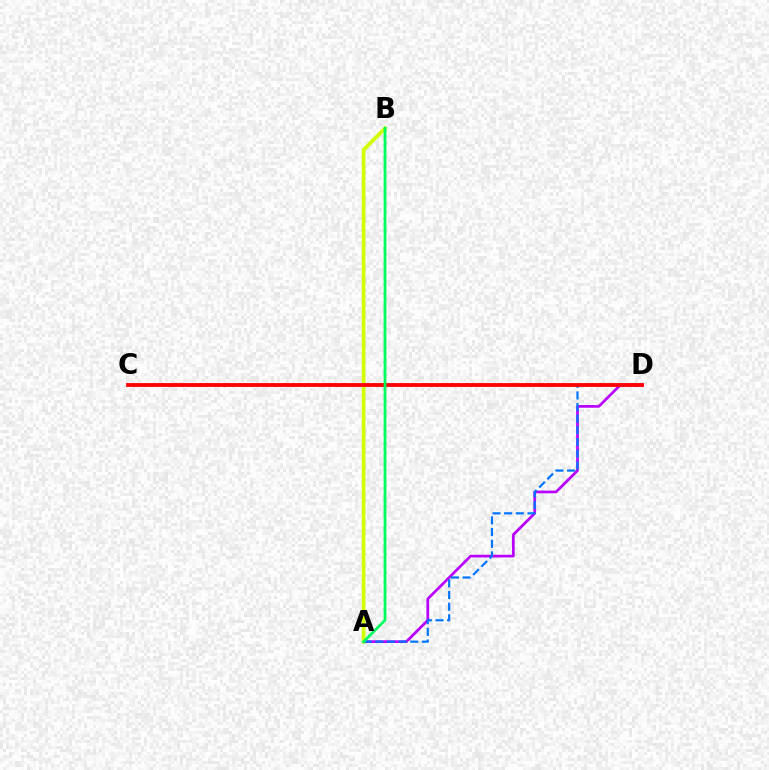{('A', 'D'): [{'color': '#b900ff', 'line_style': 'solid', 'thickness': 1.95}, {'color': '#0074ff', 'line_style': 'dashed', 'thickness': 1.58}], ('A', 'B'): [{'color': '#d1ff00', 'line_style': 'solid', 'thickness': 2.7}, {'color': '#00ff5c', 'line_style': 'solid', 'thickness': 2.0}], ('C', 'D'): [{'color': '#ff0000', 'line_style': 'solid', 'thickness': 2.75}]}